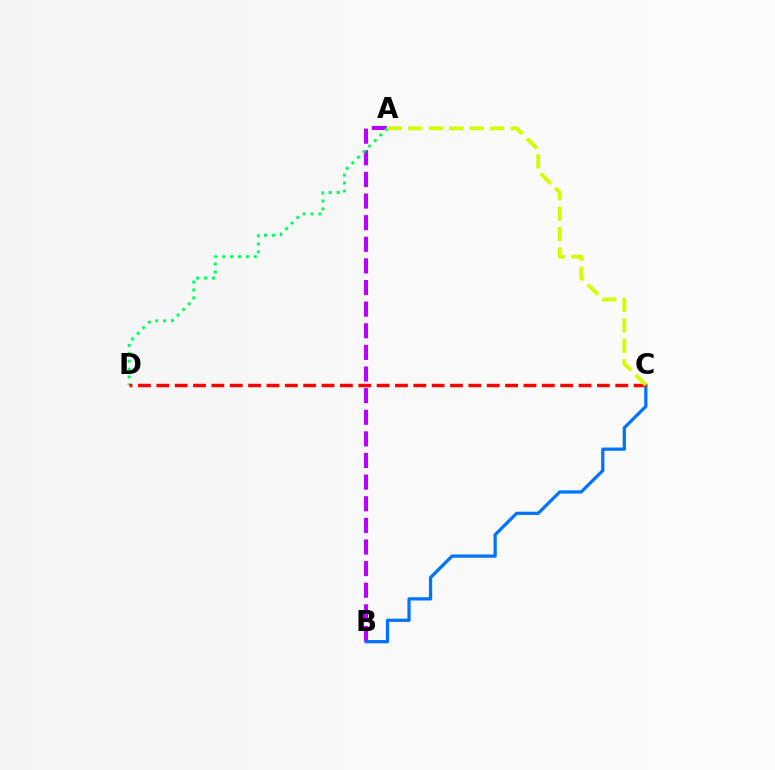{('B', 'C'): [{'color': '#0074ff', 'line_style': 'solid', 'thickness': 2.34}], ('A', 'B'): [{'color': '#b900ff', 'line_style': 'dashed', 'thickness': 2.94}], ('A', 'D'): [{'color': '#00ff5c', 'line_style': 'dotted', 'thickness': 2.15}], ('C', 'D'): [{'color': '#ff0000', 'line_style': 'dashed', 'thickness': 2.49}], ('A', 'C'): [{'color': '#d1ff00', 'line_style': 'dashed', 'thickness': 2.78}]}